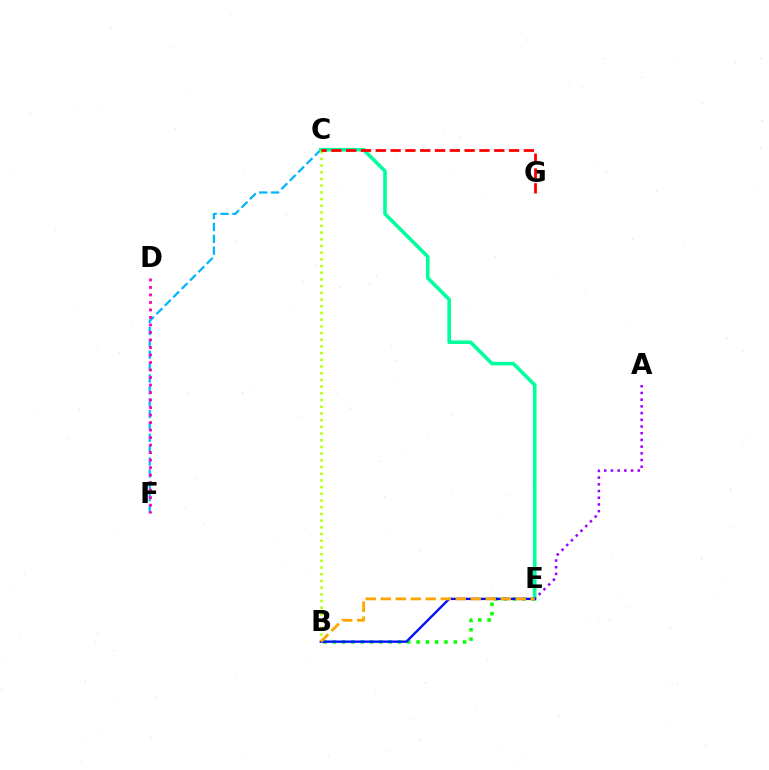{('C', 'F'): [{'color': '#00b5ff', 'line_style': 'dashed', 'thickness': 1.61}], ('C', 'E'): [{'color': '#00ff9d', 'line_style': 'solid', 'thickness': 2.6}], ('D', 'F'): [{'color': '#ff00bd', 'line_style': 'dotted', 'thickness': 2.04}], ('B', 'E'): [{'color': '#08ff00', 'line_style': 'dotted', 'thickness': 2.53}, {'color': '#0010ff', 'line_style': 'solid', 'thickness': 1.71}, {'color': '#ffa500', 'line_style': 'dashed', 'thickness': 2.04}], ('A', 'E'): [{'color': '#9b00ff', 'line_style': 'dotted', 'thickness': 1.82}], ('B', 'C'): [{'color': '#b3ff00', 'line_style': 'dotted', 'thickness': 1.82}], ('C', 'G'): [{'color': '#ff0000', 'line_style': 'dashed', 'thickness': 2.01}]}